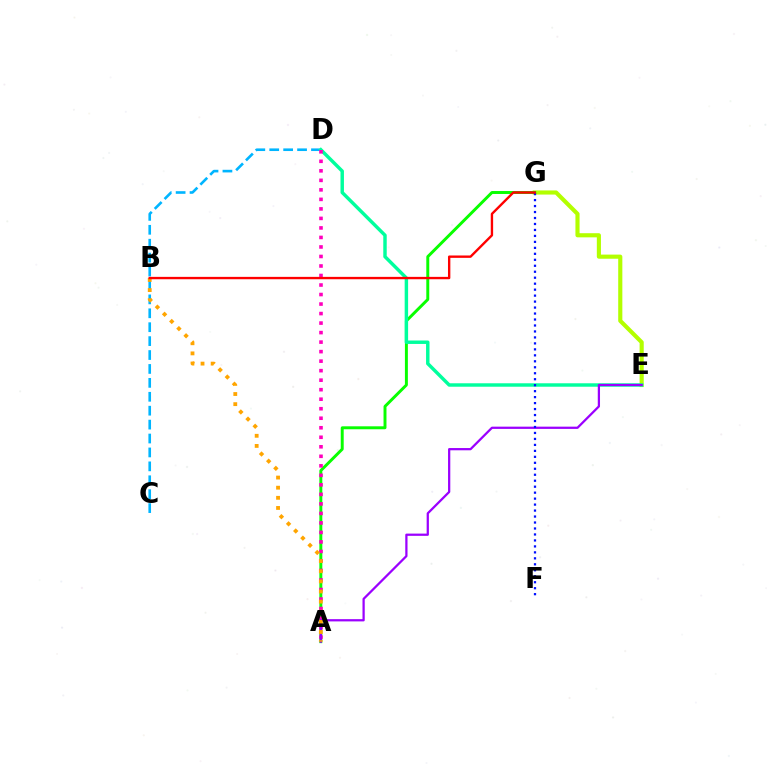{('E', 'G'): [{'color': '#b3ff00', 'line_style': 'solid', 'thickness': 2.97}], ('C', 'D'): [{'color': '#00b5ff', 'line_style': 'dashed', 'thickness': 1.89}], ('A', 'G'): [{'color': '#08ff00', 'line_style': 'solid', 'thickness': 2.12}], ('D', 'E'): [{'color': '#00ff9d', 'line_style': 'solid', 'thickness': 2.48}], ('A', 'D'): [{'color': '#ff00bd', 'line_style': 'dotted', 'thickness': 2.59}], ('A', 'E'): [{'color': '#9b00ff', 'line_style': 'solid', 'thickness': 1.62}], ('A', 'B'): [{'color': '#ffa500', 'line_style': 'dotted', 'thickness': 2.75}], ('F', 'G'): [{'color': '#0010ff', 'line_style': 'dotted', 'thickness': 1.62}], ('B', 'G'): [{'color': '#ff0000', 'line_style': 'solid', 'thickness': 1.71}]}